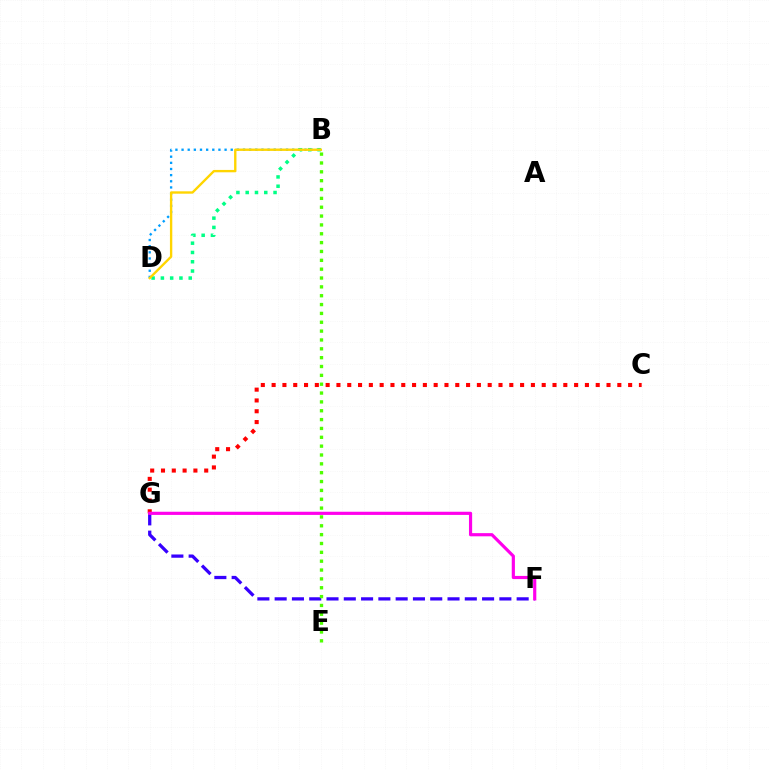{('B', 'D'): [{'color': '#009eff', 'line_style': 'dotted', 'thickness': 1.67}, {'color': '#00ff86', 'line_style': 'dotted', 'thickness': 2.52}, {'color': '#ffd500', 'line_style': 'solid', 'thickness': 1.7}], ('F', 'G'): [{'color': '#3700ff', 'line_style': 'dashed', 'thickness': 2.35}, {'color': '#ff00ed', 'line_style': 'solid', 'thickness': 2.28}], ('C', 'G'): [{'color': '#ff0000', 'line_style': 'dotted', 'thickness': 2.94}], ('B', 'E'): [{'color': '#4fff00', 'line_style': 'dotted', 'thickness': 2.4}]}